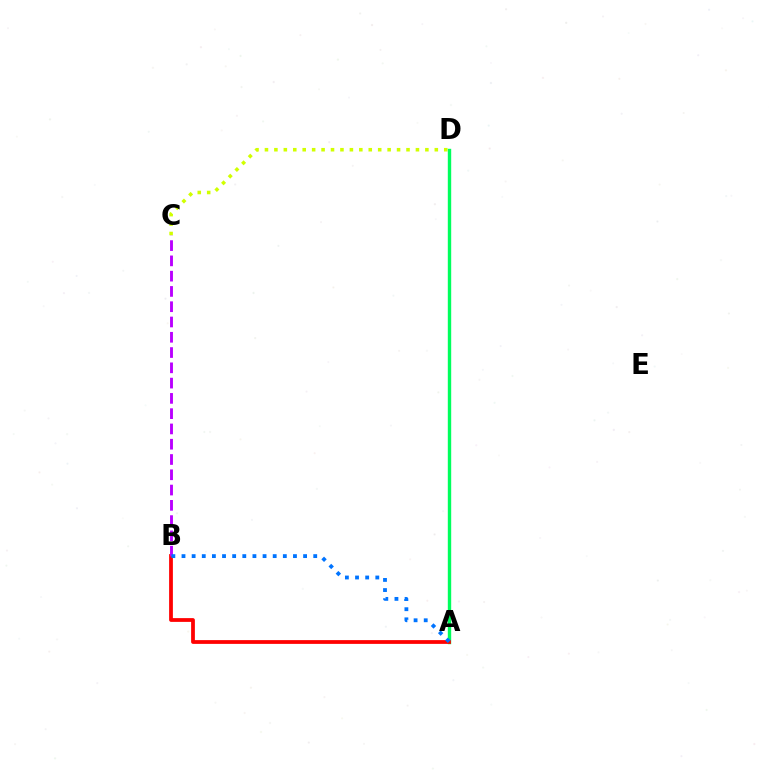{('C', 'D'): [{'color': '#d1ff00', 'line_style': 'dotted', 'thickness': 2.56}], ('A', 'D'): [{'color': '#00ff5c', 'line_style': 'solid', 'thickness': 2.44}], ('A', 'B'): [{'color': '#ff0000', 'line_style': 'solid', 'thickness': 2.71}, {'color': '#0074ff', 'line_style': 'dotted', 'thickness': 2.75}], ('B', 'C'): [{'color': '#b900ff', 'line_style': 'dashed', 'thickness': 2.08}]}